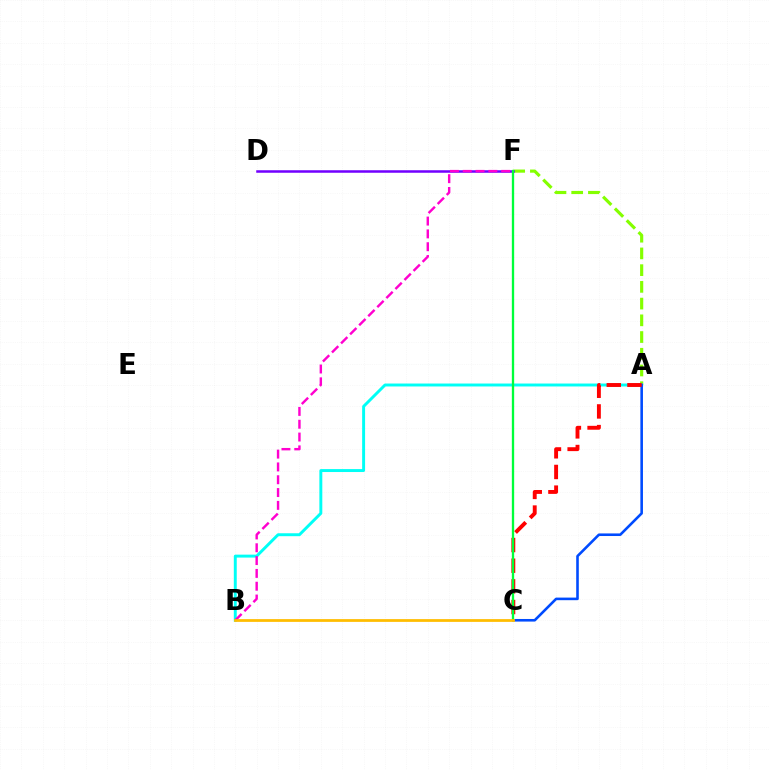{('A', 'F'): [{'color': '#84ff00', 'line_style': 'dashed', 'thickness': 2.27}], ('D', 'F'): [{'color': '#7200ff', 'line_style': 'solid', 'thickness': 1.81}], ('A', 'B'): [{'color': '#00fff6', 'line_style': 'solid', 'thickness': 2.12}], ('A', 'C'): [{'color': '#004bff', 'line_style': 'solid', 'thickness': 1.87}, {'color': '#ff0000', 'line_style': 'dashed', 'thickness': 2.81}], ('C', 'F'): [{'color': '#00ff39', 'line_style': 'solid', 'thickness': 1.67}], ('B', 'F'): [{'color': '#ff00cf', 'line_style': 'dashed', 'thickness': 1.74}], ('B', 'C'): [{'color': '#ffbd00', 'line_style': 'solid', 'thickness': 1.98}]}